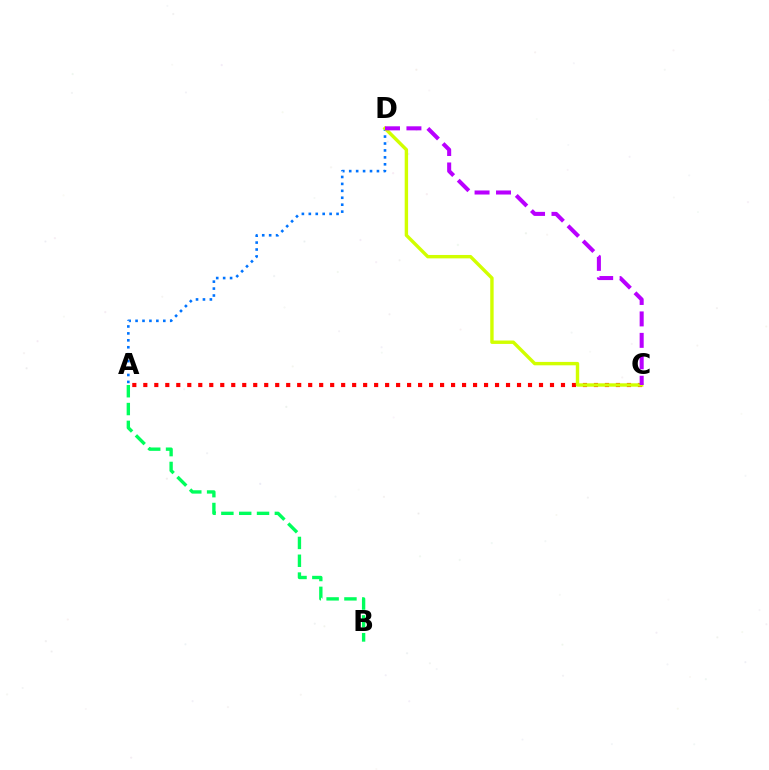{('A', 'B'): [{'color': '#00ff5c', 'line_style': 'dashed', 'thickness': 2.42}], ('A', 'C'): [{'color': '#ff0000', 'line_style': 'dotted', 'thickness': 2.99}], ('A', 'D'): [{'color': '#0074ff', 'line_style': 'dotted', 'thickness': 1.88}], ('C', 'D'): [{'color': '#d1ff00', 'line_style': 'solid', 'thickness': 2.45}, {'color': '#b900ff', 'line_style': 'dashed', 'thickness': 2.91}]}